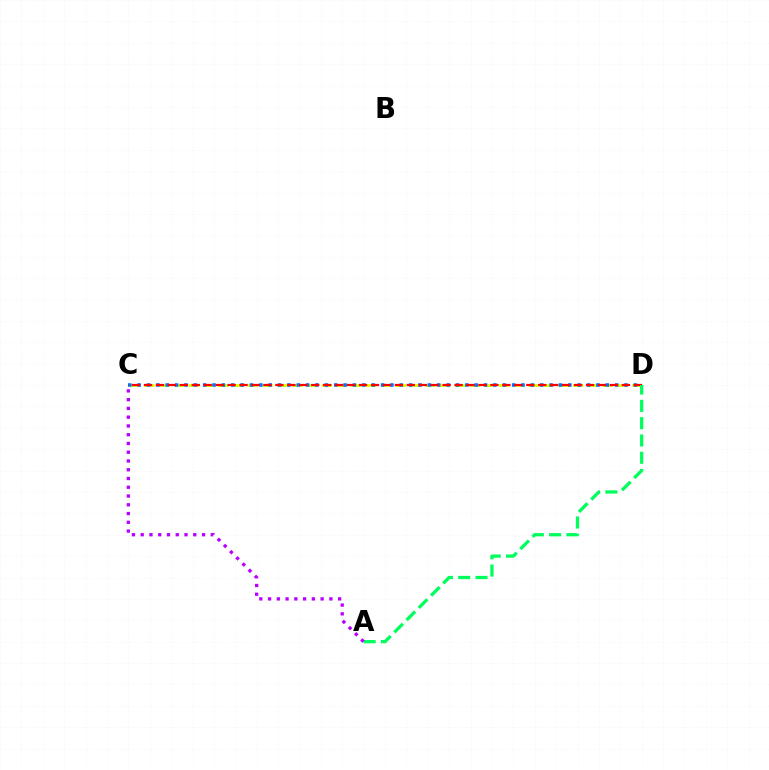{('C', 'D'): [{'color': '#d1ff00', 'line_style': 'dashed', 'thickness': 2.01}, {'color': '#0074ff', 'line_style': 'dotted', 'thickness': 2.54}, {'color': '#ff0000', 'line_style': 'dashed', 'thickness': 1.62}], ('A', 'D'): [{'color': '#00ff5c', 'line_style': 'dashed', 'thickness': 2.35}], ('A', 'C'): [{'color': '#b900ff', 'line_style': 'dotted', 'thickness': 2.38}]}